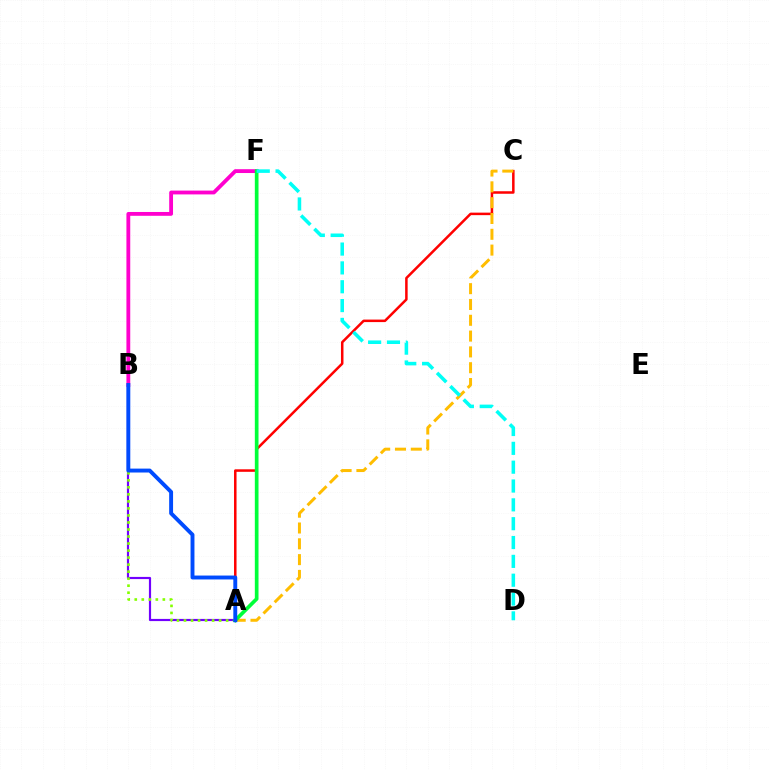{('A', 'B'): [{'color': '#7200ff', 'line_style': 'solid', 'thickness': 1.56}, {'color': '#84ff00', 'line_style': 'dotted', 'thickness': 1.91}, {'color': '#004bff', 'line_style': 'solid', 'thickness': 2.81}], ('A', 'C'): [{'color': '#ff0000', 'line_style': 'solid', 'thickness': 1.81}, {'color': '#ffbd00', 'line_style': 'dashed', 'thickness': 2.15}], ('B', 'F'): [{'color': '#ff00cf', 'line_style': 'solid', 'thickness': 2.75}], ('A', 'F'): [{'color': '#00ff39', 'line_style': 'solid', 'thickness': 2.65}], ('D', 'F'): [{'color': '#00fff6', 'line_style': 'dashed', 'thickness': 2.56}]}